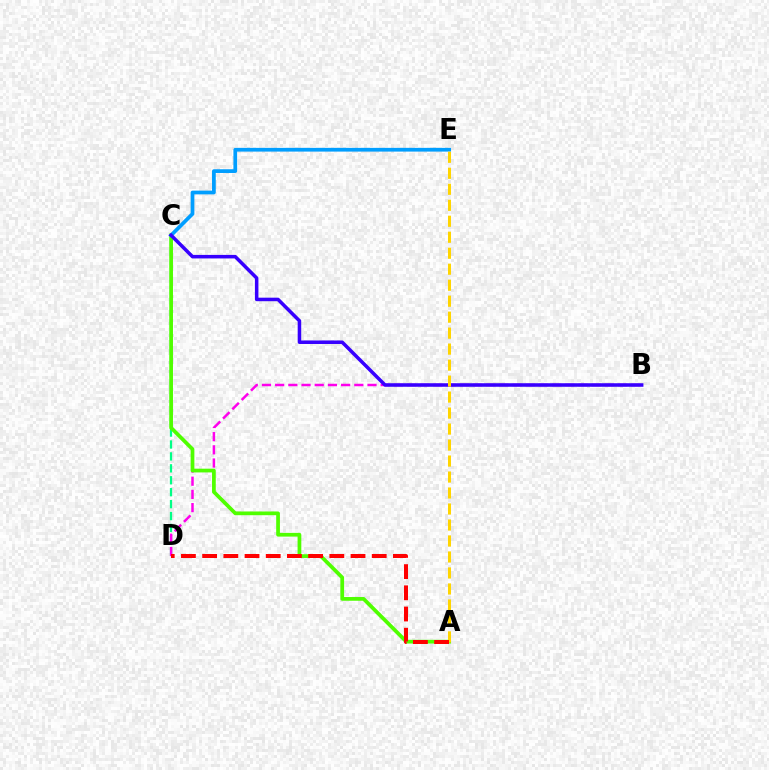{('C', 'D'): [{'color': '#00ff86', 'line_style': 'dashed', 'thickness': 1.62}], ('B', 'D'): [{'color': '#ff00ed', 'line_style': 'dashed', 'thickness': 1.79}], ('A', 'C'): [{'color': '#4fff00', 'line_style': 'solid', 'thickness': 2.69}], ('C', 'E'): [{'color': '#009eff', 'line_style': 'solid', 'thickness': 2.69}], ('B', 'C'): [{'color': '#3700ff', 'line_style': 'solid', 'thickness': 2.54}], ('A', 'E'): [{'color': '#ffd500', 'line_style': 'dashed', 'thickness': 2.17}], ('A', 'D'): [{'color': '#ff0000', 'line_style': 'dashed', 'thickness': 2.88}]}